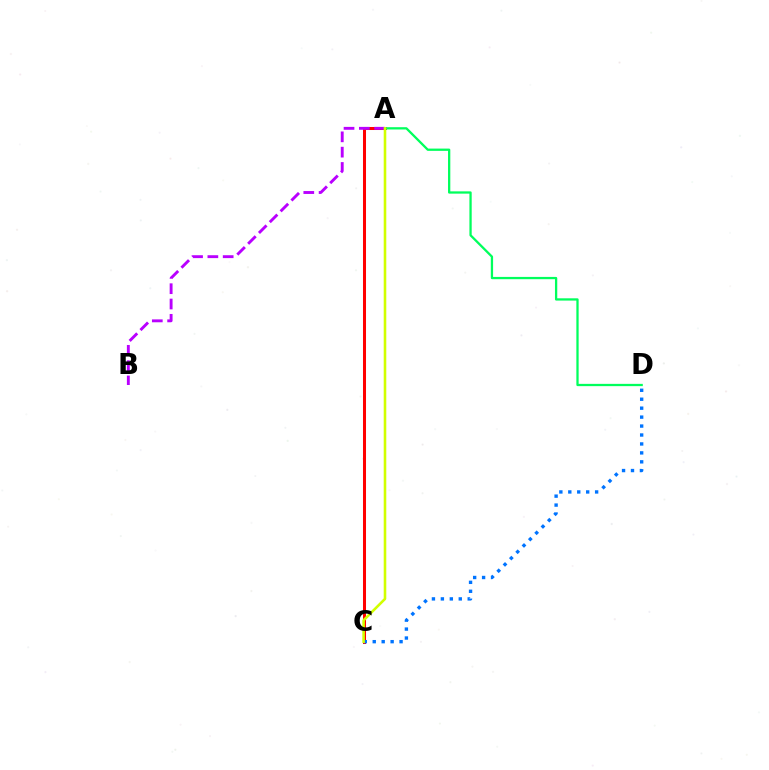{('A', 'C'): [{'color': '#ff0000', 'line_style': 'solid', 'thickness': 2.17}, {'color': '#d1ff00', 'line_style': 'solid', 'thickness': 1.86}], ('C', 'D'): [{'color': '#0074ff', 'line_style': 'dotted', 'thickness': 2.43}], ('A', 'D'): [{'color': '#00ff5c', 'line_style': 'solid', 'thickness': 1.64}], ('A', 'B'): [{'color': '#b900ff', 'line_style': 'dashed', 'thickness': 2.08}]}